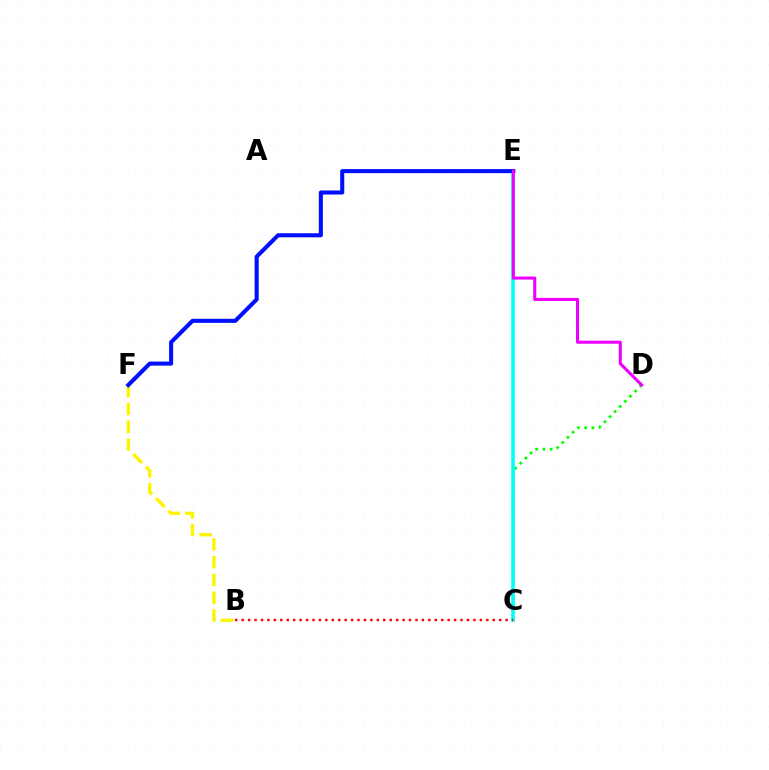{('C', 'D'): [{'color': '#08ff00', 'line_style': 'dotted', 'thickness': 1.97}], ('C', 'E'): [{'color': '#00fff6', 'line_style': 'solid', 'thickness': 2.6}], ('B', 'F'): [{'color': '#fcf500', 'line_style': 'dashed', 'thickness': 2.42}], ('B', 'C'): [{'color': '#ff0000', 'line_style': 'dotted', 'thickness': 1.75}], ('E', 'F'): [{'color': '#0010ff', 'line_style': 'solid', 'thickness': 2.93}], ('D', 'E'): [{'color': '#ee00ff', 'line_style': 'solid', 'thickness': 2.2}]}